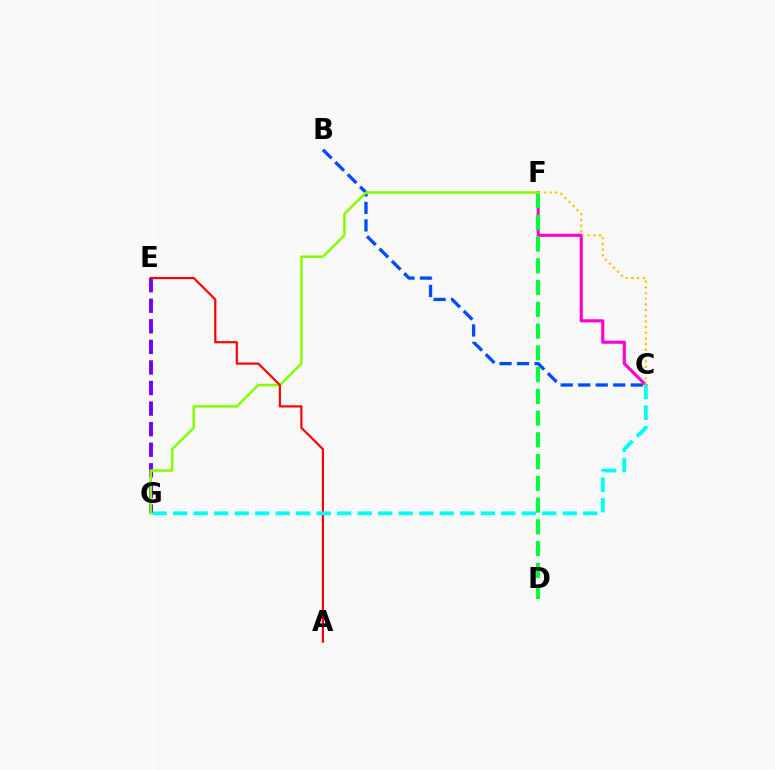{('B', 'C'): [{'color': '#004bff', 'line_style': 'dashed', 'thickness': 2.38}], ('C', 'F'): [{'color': '#ff00cf', 'line_style': 'solid', 'thickness': 2.25}, {'color': '#ffbd00', 'line_style': 'dotted', 'thickness': 1.54}], ('E', 'G'): [{'color': '#7200ff', 'line_style': 'dashed', 'thickness': 2.79}], ('D', 'F'): [{'color': '#00ff39', 'line_style': 'dashed', 'thickness': 2.95}], ('F', 'G'): [{'color': '#84ff00', 'line_style': 'solid', 'thickness': 1.82}], ('A', 'E'): [{'color': '#ff0000', 'line_style': 'solid', 'thickness': 1.57}], ('C', 'G'): [{'color': '#00fff6', 'line_style': 'dashed', 'thickness': 2.79}]}